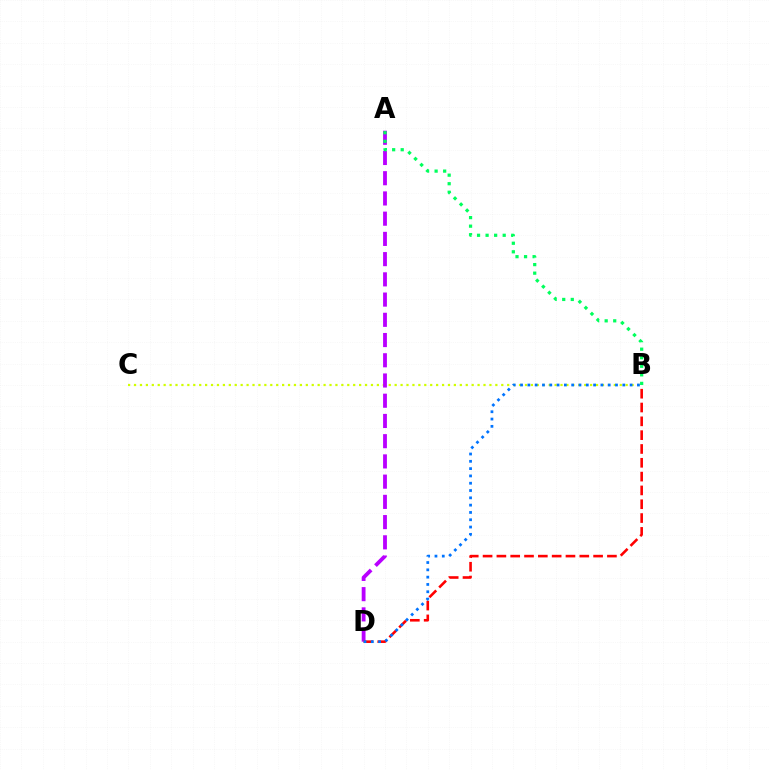{('B', 'C'): [{'color': '#d1ff00', 'line_style': 'dotted', 'thickness': 1.61}], ('A', 'D'): [{'color': '#b900ff', 'line_style': 'dashed', 'thickness': 2.75}], ('A', 'B'): [{'color': '#00ff5c', 'line_style': 'dotted', 'thickness': 2.32}], ('B', 'D'): [{'color': '#ff0000', 'line_style': 'dashed', 'thickness': 1.88}, {'color': '#0074ff', 'line_style': 'dotted', 'thickness': 1.98}]}